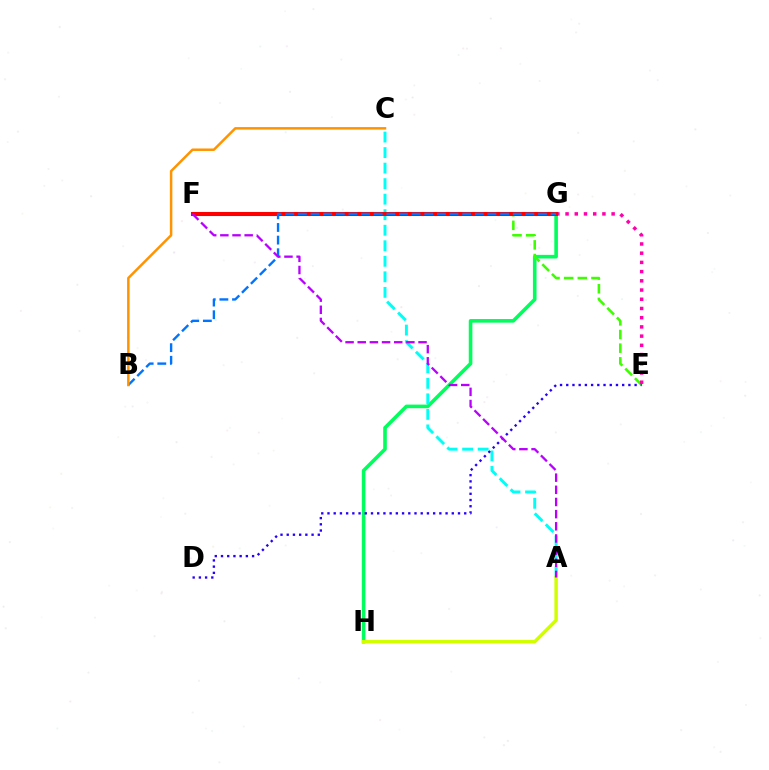{('G', 'H'): [{'color': '#00ff5c', 'line_style': 'solid', 'thickness': 2.6}], ('E', 'F'): [{'color': '#3dff00', 'line_style': 'dashed', 'thickness': 1.85}], ('A', 'C'): [{'color': '#00fff6', 'line_style': 'dashed', 'thickness': 2.11}], ('E', 'G'): [{'color': '#ff00ac', 'line_style': 'dotted', 'thickness': 2.5}], ('F', 'G'): [{'color': '#ff0000', 'line_style': 'solid', 'thickness': 2.92}], ('D', 'E'): [{'color': '#2500ff', 'line_style': 'dotted', 'thickness': 1.69}], ('B', 'G'): [{'color': '#0074ff', 'line_style': 'dashed', 'thickness': 1.72}], ('B', 'C'): [{'color': '#ff9400', 'line_style': 'solid', 'thickness': 1.79}], ('A', 'H'): [{'color': '#d1ff00', 'line_style': 'solid', 'thickness': 2.5}], ('A', 'F'): [{'color': '#b900ff', 'line_style': 'dashed', 'thickness': 1.65}]}